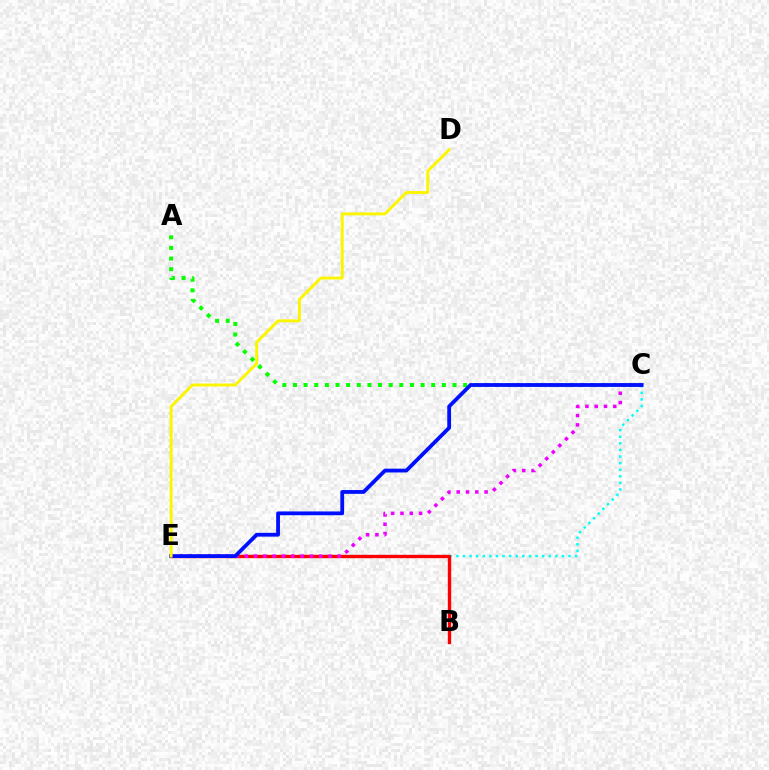{('C', 'E'): [{'color': '#00fff6', 'line_style': 'dotted', 'thickness': 1.79}, {'color': '#ee00ff', 'line_style': 'dotted', 'thickness': 2.53}, {'color': '#0010ff', 'line_style': 'solid', 'thickness': 2.74}], ('A', 'C'): [{'color': '#08ff00', 'line_style': 'dotted', 'thickness': 2.89}], ('B', 'E'): [{'color': '#ff0000', 'line_style': 'solid', 'thickness': 2.42}], ('D', 'E'): [{'color': '#fcf500', 'line_style': 'solid', 'thickness': 2.1}]}